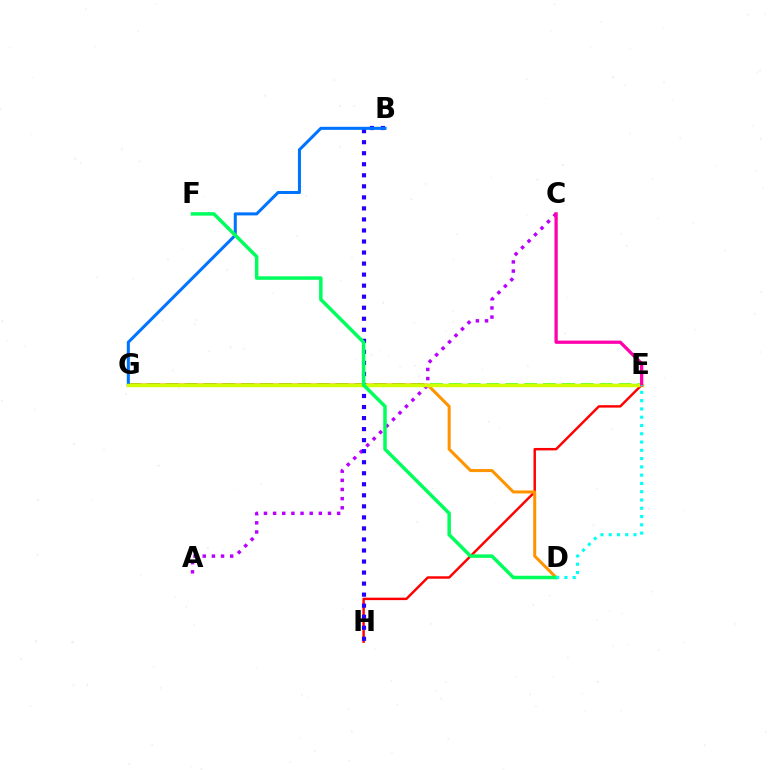{('E', 'H'): [{'color': '#ff0000', 'line_style': 'solid', 'thickness': 1.76}], ('E', 'G'): [{'color': '#3dff00', 'line_style': 'dashed', 'thickness': 2.56}, {'color': '#d1ff00', 'line_style': 'solid', 'thickness': 2.46}], ('A', 'C'): [{'color': '#b900ff', 'line_style': 'dotted', 'thickness': 2.49}], ('B', 'H'): [{'color': '#2500ff', 'line_style': 'dotted', 'thickness': 3.0}], ('D', 'G'): [{'color': '#ff9400', 'line_style': 'solid', 'thickness': 2.19}], ('B', 'G'): [{'color': '#0074ff', 'line_style': 'solid', 'thickness': 2.19}], ('C', 'E'): [{'color': '#ff00ac', 'line_style': 'solid', 'thickness': 2.35}], ('D', 'F'): [{'color': '#00ff5c', 'line_style': 'solid', 'thickness': 2.51}], ('D', 'E'): [{'color': '#00fff6', 'line_style': 'dotted', 'thickness': 2.25}]}